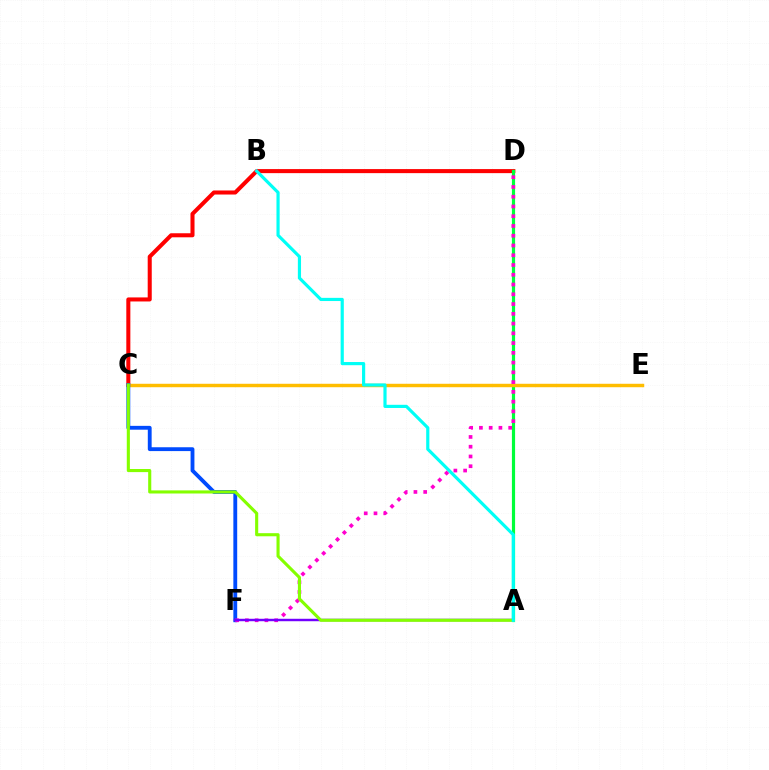{('C', 'D'): [{'color': '#ff0000', 'line_style': 'solid', 'thickness': 2.91}], ('A', 'D'): [{'color': '#00ff39', 'line_style': 'solid', 'thickness': 2.3}], ('C', 'E'): [{'color': '#ffbd00', 'line_style': 'solid', 'thickness': 2.48}], ('C', 'F'): [{'color': '#004bff', 'line_style': 'solid', 'thickness': 2.77}], ('D', 'F'): [{'color': '#ff00cf', 'line_style': 'dotted', 'thickness': 2.65}], ('A', 'F'): [{'color': '#7200ff', 'line_style': 'solid', 'thickness': 1.76}], ('A', 'C'): [{'color': '#84ff00', 'line_style': 'solid', 'thickness': 2.23}], ('A', 'B'): [{'color': '#00fff6', 'line_style': 'solid', 'thickness': 2.28}]}